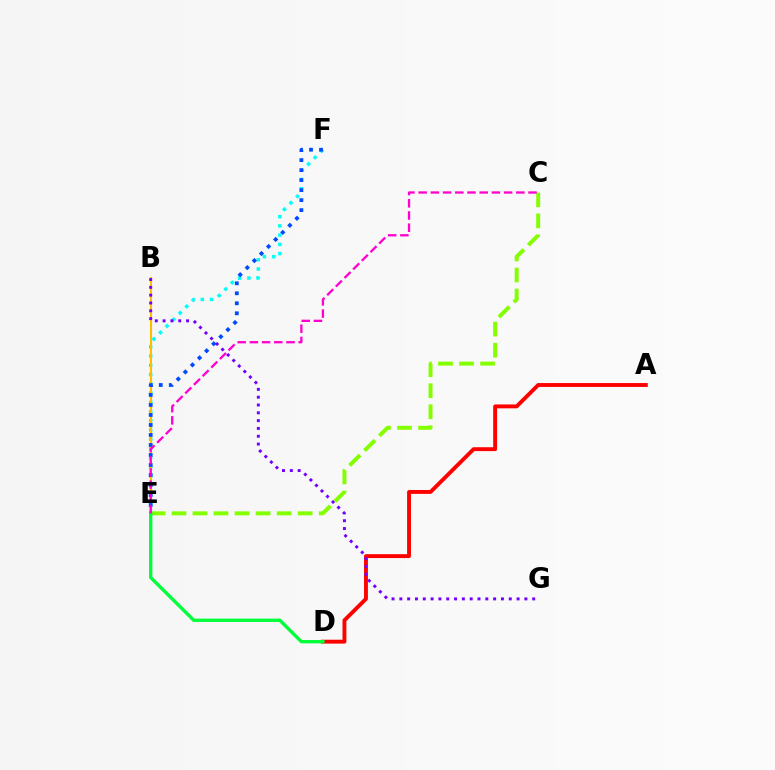{('E', 'F'): [{'color': '#00fff6', 'line_style': 'dotted', 'thickness': 2.51}, {'color': '#004bff', 'line_style': 'dotted', 'thickness': 2.72}], ('B', 'E'): [{'color': '#ffbd00', 'line_style': 'solid', 'thickness': 1.51}], ('A', 'D'): [{'color': '#ff0000', 'line_style': 'solid', 'thickness': 2.8}], ('C', 'E'): [{'color': '#84ff00', 'line_style': 'dashed', 'thickness': 2.86}, {'color': '#ff00cf', 'line_style': 'dashed', 'thickness': 1.66}], ('D', 'E'): [{'color': '#00ff39', 'line_style': 'solid', 'thickness': 2.41}], ('B', 'G'): [{'color': '#7200ff', 'line_style': 'dotted', 'thickness': 2.12}]}